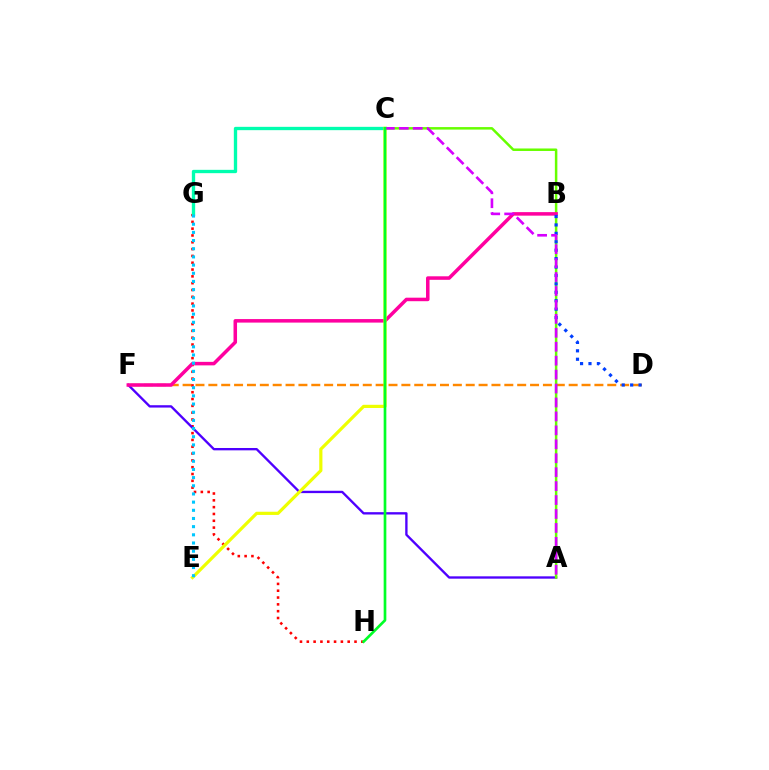{('D', 'F'): [{'color': '#ff8800', 'line_style': 'dashed', 'thickness': 1.75}], ('G', 'H'): [{'color': '#ff0000', 'line_style': 'dotted', 'thickness': 1.85}], ('C', 'G'): [{'color': '#00ffaf', 'line_style': 'solid', 'thickness': 2.4}], ('A', 'F'): [{'color': '#4f00ff', 'line_style': 'solid', 'thickness': 1.69}], ('A', 'C'): [{'color': '#66ff00', 'line_style': 'solid', 'thickness': 1.8}, {'color': '#d600ff', 'line_style': 'dashed', 'thickness': 1.89}], ('B', 'F'): [{'color': '#ff00a0', 'line_style': 'solid', 'thickness': 2.54}], ('C', 'E'): [{'color': '#eeff00', 'line_style': 'solid', 'thickness': 2.3}], ('E', 'G'): [{'color': '#00c7ff', 'line_style': 'dotted', 'thickness': 2.22}], ('B', 'D'): [{'color': '#003fff', 'line_style': 'dotted', 'thickness': 2.29}], ('C', 'H'): [{'color': '#00ff27', 'line_style': 'solid', 'thickness': 1.93}]}